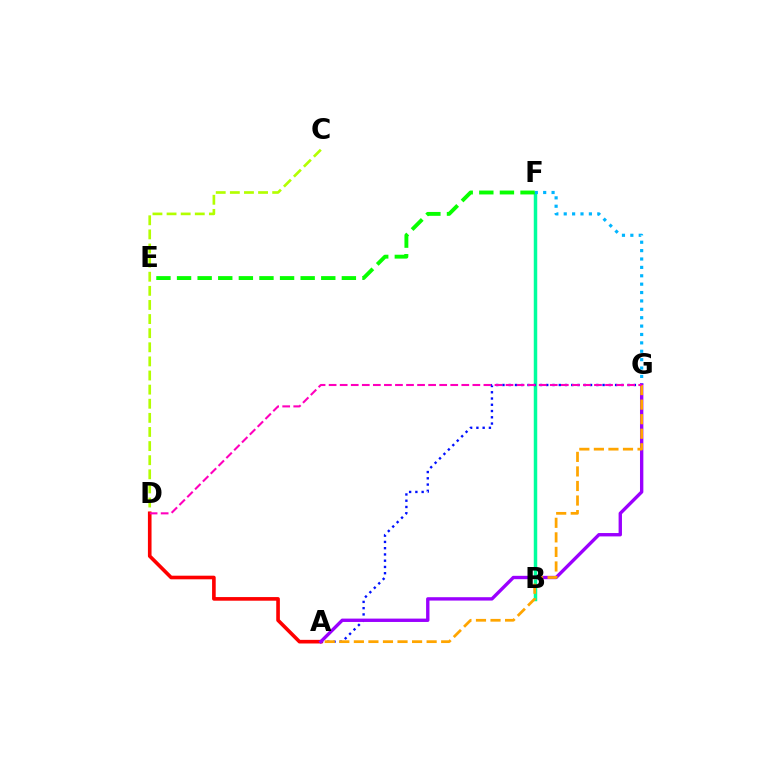{('B', 'F'): [{'color': '#00ff9d', 'line_style': 'solid', 'thickness': 2.5}], ('F', 'G'): [{'color': '#00b5ff', 'line_style': 'dotted', 'thickness': 2.28}], ('E', 'F'): [{'color': '#08ff00', 'line_style': 'dashed', 'thickness': 2.8}], ('A', 'G'): [{'color': '#0010ff', 'line_style': 'dotted', 'thickness': 1.7}, {'color': '#9b00ff', 'line_style': 'solid', 'thickness': 2.42}, {'color': '#ffa500', 'line_style': 'dashed', 'thickness': 1.98}], ('C', 'D'): [{'color': '#b3ff00', 'line_style': 'dashed', 'thickness': 1.92}], ('A', 'D'): [{'color': '#ff0000', 'line_style': 'solid', 'thickness': 2.61}], ('D', 'G'): [{'color': '#ff00bd', 'line_style': 'dashed', 'thickness': 1.5}]}